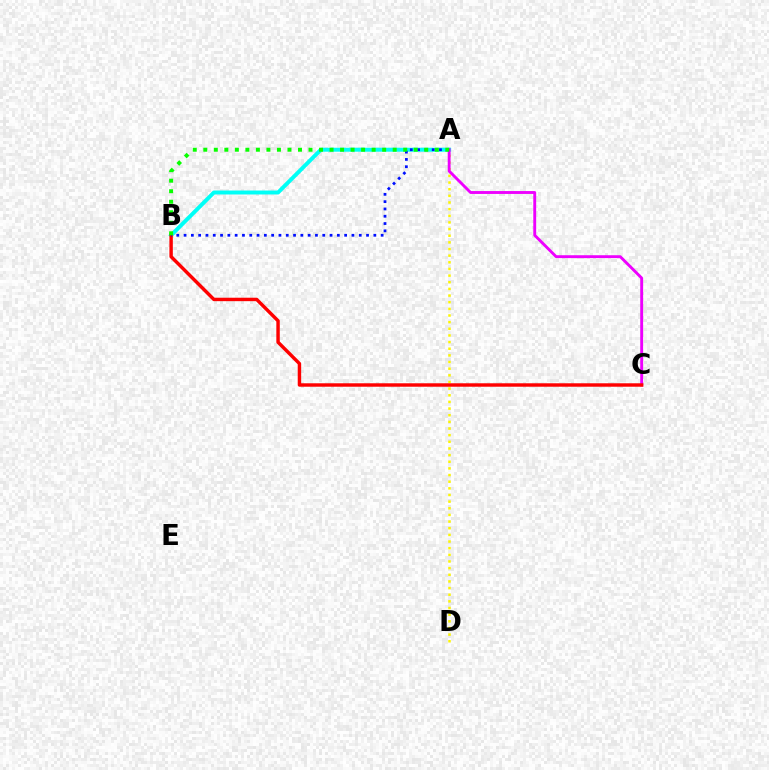{('A', 'D'): [{'color': '#fcf500', 'line_style': 'dotted', 'thickness': 1.81}], ('A', 'B'): [{'color': '#00fff6', 'line_style': 'solid', 'thickness': 2.85}, {'color': '#0010ff', 'line_style': 'dotted', 'thickness': 1.98}, {'color': '#08ff00', 'line_style': 'dotted', 'thickness': 2.86}], ('A', 'C'): [{'color': '#ee00ff', 'line_style': 'solid', 'thickness': 2.07}], ('B', 'C'): [{'color': '#ff0000', 'line_style': 'solid', 'thickness': 2.47}]}